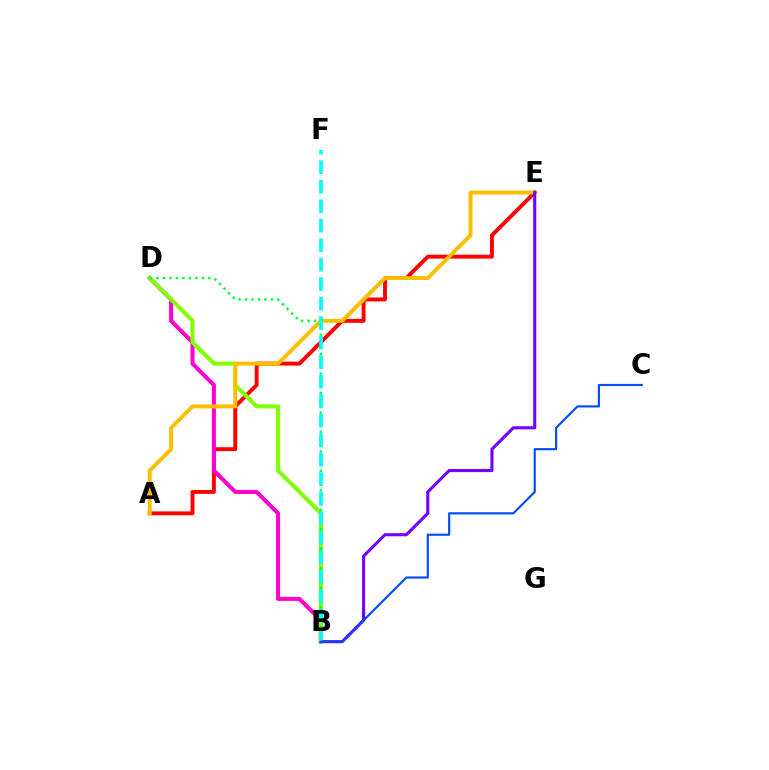{('A', 'E'): [{'color': '#ff0000', 'line_style': 'solid', 'thickness': 2.81}, {'color': '#ffbd00', 'line_style': 'solid', 'thickness': 2.84}], ('B', 'D'): [{'color': '#ff00cf', 'line_style': 'solid', 'thickness': 2.9}, {'color': '#84ff00', 'line_style': 'solid', 'thickness': 2.95}, {'color': '#00ff39', 'line_style': 'dotted', 'thickness': 1.76}], ('B', 'E'): [{'color': '#7200ff', 'line_style': 'solid', 'thickness': 2.23}], ('B', 'F'): [{'color': '#00fff6', 'line_style': 'dashed', 'thickness': 2.65}], ('B', 'C'): [{'color': '#004bff', 'line_style': 'solid', 'thickness': 1.54}]}